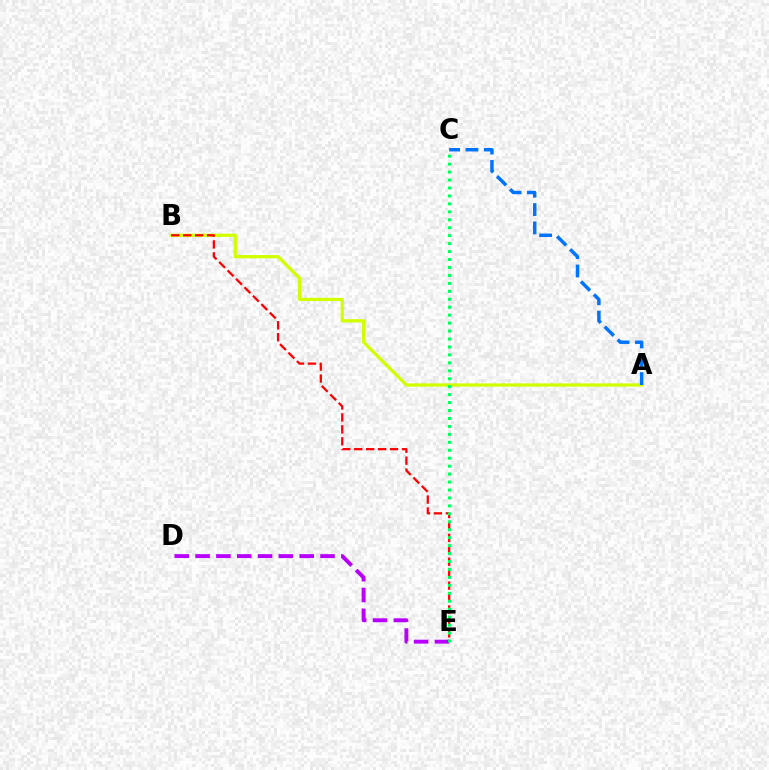{('A', 'B'): [{'color': '#d1ff00', 'line_style': 'solid', 'thickness': 2.34}], ('D', 'E'): [{'color': '#b900ff', 'line_style': 'dashed', 'thickness': 2.83}], ('B', 'E'): [{'color': '#ff0000', 'line_style': 'dashed', 'thickness': 1.62}], ('A', 'C'): [{'color': '#0074ff', 'line_style': 'dashed', 'thickness': 2.49}], ('C', 'E'): [{'color': '#00ff5c', 'line_style': 'dotted', 'thickness': 2.16}]}